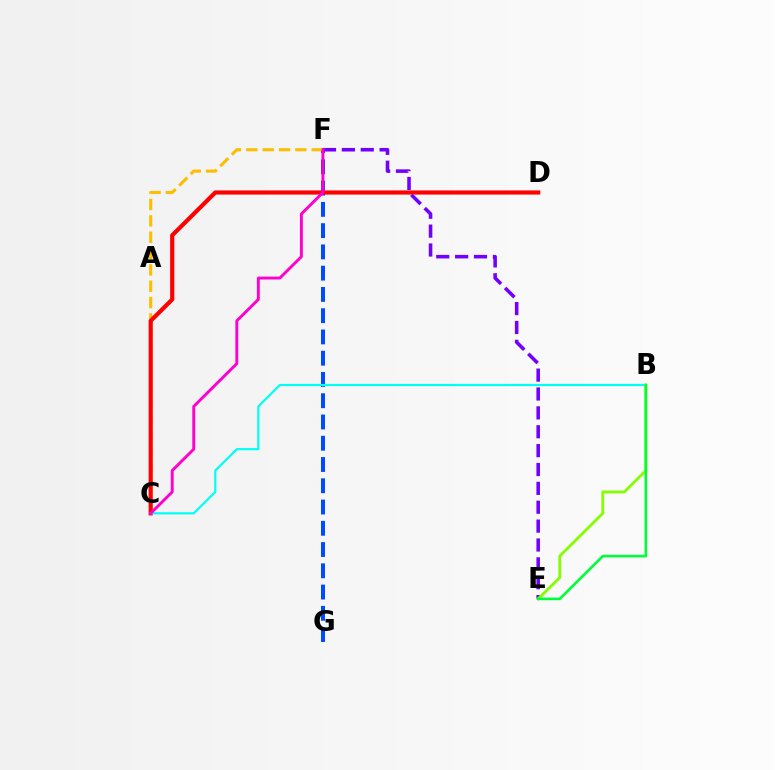{('F', 'G'): [{'color': '#004bff', 'line_style': 'dashed', 'thickness': 2.89}], ('C', 'F'): [{'color': '#ffbd00', 'line_style': 'dashed', 'thickness': 2.22}, {'color': '#ff00cf', 'line_style': 'solid', 'thickness': 2.09}], ('E', 'F'): [{'color': '#7200ff', 'line_style': 'dashed', 'thickness': 2.56}], ('C', 'D'): [{'color': '#ff0000', 'line_style': 'solid', 'thickness': 3.0}], ('B', 'C'): [{'color': '#00fff6', 'line_style': 'solid', 'thickness': 1.57}], ('B', 'E'): [{'color': '#84ff00', 'line_style': 'solid', 'thickness': 2.03}, {'color': '#00ff39', 'line_style': 'solid', 'thickness': 1.89}]}